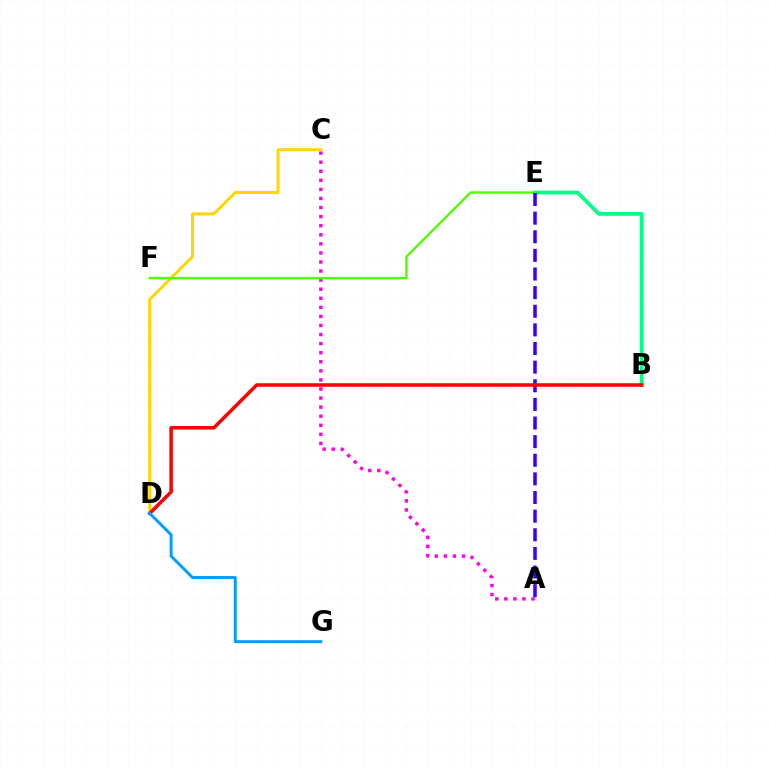{('B', 'E'): [{'color': '#00ff86', 'line_style': 'solid', 'thickness': 2.7}], ('A', 'C'): [{'color': '#ff00ed', 'line_style': 'dotted', 'thickness': 2.46}], ('C', 'D'): [{'color': '#ffd500', 'line_style': 'solid', 'thickness': 2.16}], ('E', 'F'): [{'color': '#4fff00', 'line_style': 'solid', 'thickness': 1.7}], ('A', 'E'): [{'color': '#3700ff', 'line_style': 'dashed', 'thickness': 2.53}], ('B', 'D'): [{'color': '#ff0000', 'line_style': 'solid', 'thickness': 2.53}], ('D', 'G'): [{'color': '#009eff', 'line_style': 'solid', 'thickness': 2.12}]}